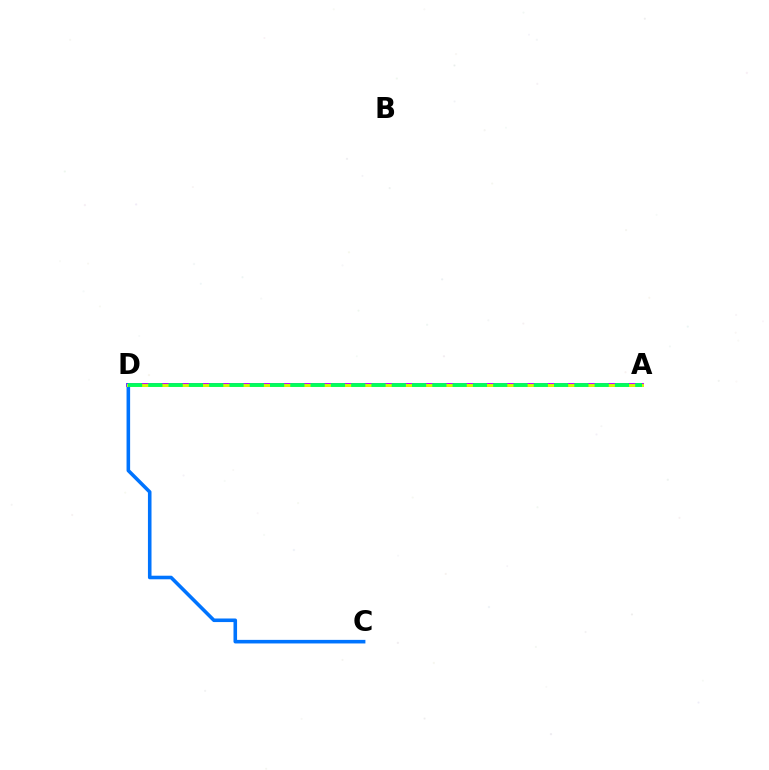{('A', 'D'): [{'color': '#b900ff', 'line_style': 'solid', 'thickness': 2.8}, {'color': '#ff0000', 'line_style': 'dashed', 'thickness': 1.98}, {'color': '#d1ff00', 'line_style': 'solid', 'thickness': 2.1}, {'color': '#00ff5c', 'line_style': 'dashed', 'thickness': 2.76}], ('C', 'D'): [{'color': '#0074ff', 'line_style': 'solid', 'thickness': 2.57}]}